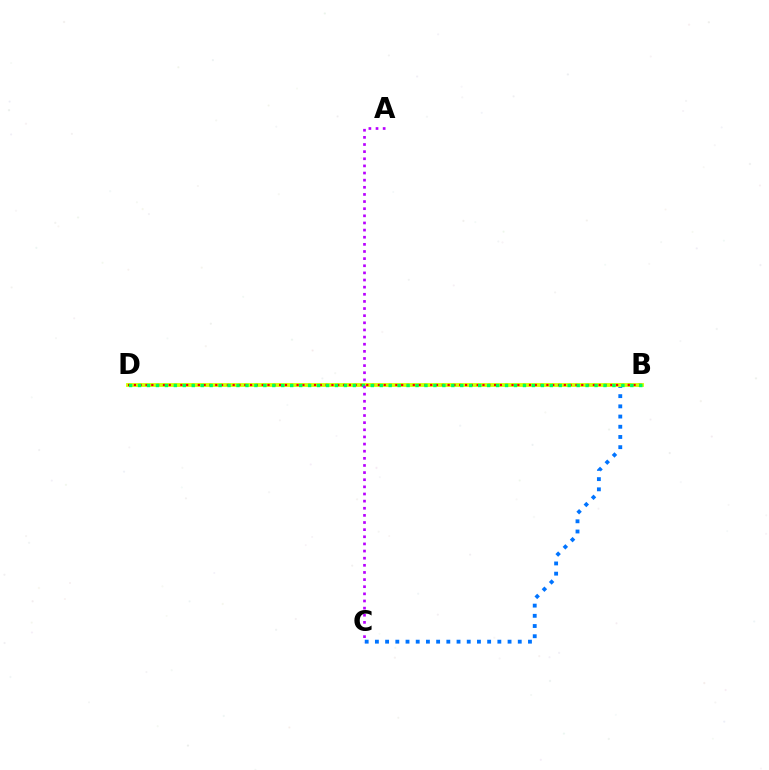{('B', 'C'): [{'color': '#0074ff', 'line_style': 'dotted', 'thickness': 2.77}], ('B', 'D'): [{'color': '#d1ff00', 'line_style': 'solid', 'thickness': 2.75}, {'color': '#ff0000', 'line_style': 'dotted', 'thickness': 1.58}, {'color': '#00ff5c', 'line_style': 'dotted', 'thickness': 2.43}], ('A', 'C'): [{'color': '#b900ff', 'line_style': 'dotted', 'thickness': 1.94}]}